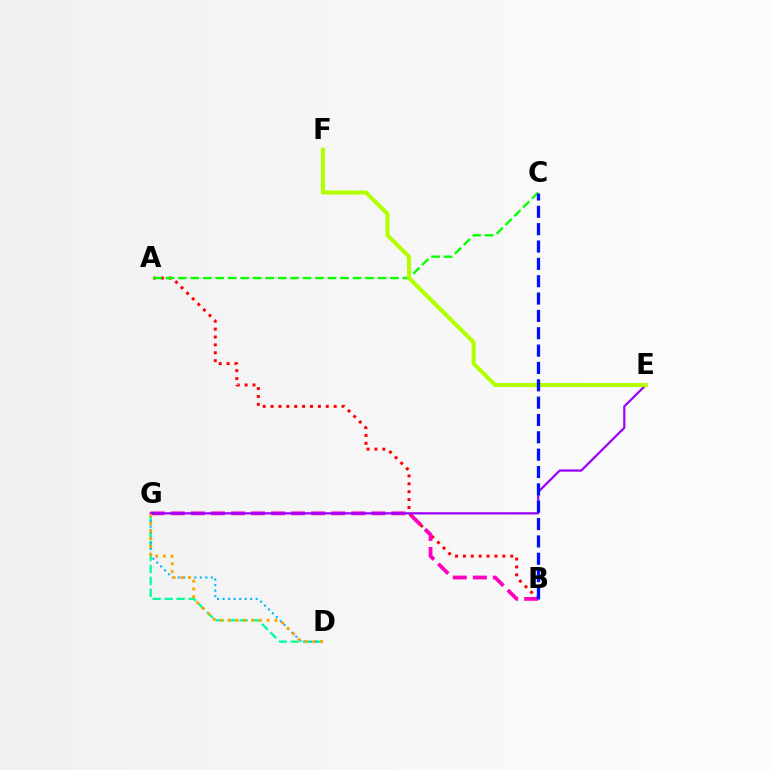{('D', 'G'): [{'color': '#00ff9d', 'line_style': 'dashed', 'thickness': 1.63}, {'color': '#00b5ff', 'line_style': 'dotted', 'thickness': 1.5}, {'color': '#ffa500', 'line_style': 'dotted', 'thickness': 2.11}], ('A', 'B'): [{'color': '#ff0000', 'line_style': 'dotted', 'thickness': 2.14}], ('B', 'G'): [{'color': '#ff00bd', 'line_style': 'dashed', 'thickness': 2.73}], ('A', 'C'): [{'color': '#08ff00', 'line_style': 'dashed', 'thickness': 1.69}], ('E', 'G'): [{'color': '#9b00ff', 'line_style': 'solid', 'thickness': 1.6}], ('E', 'F'): [{'color': '#b3ff00', 'line_style': 'solid', 'thickness': 2.94}], ('B', 'C'): [{'color': '#0010ff', 'line_style': 'dashed', 'thickness': 2.36}]}